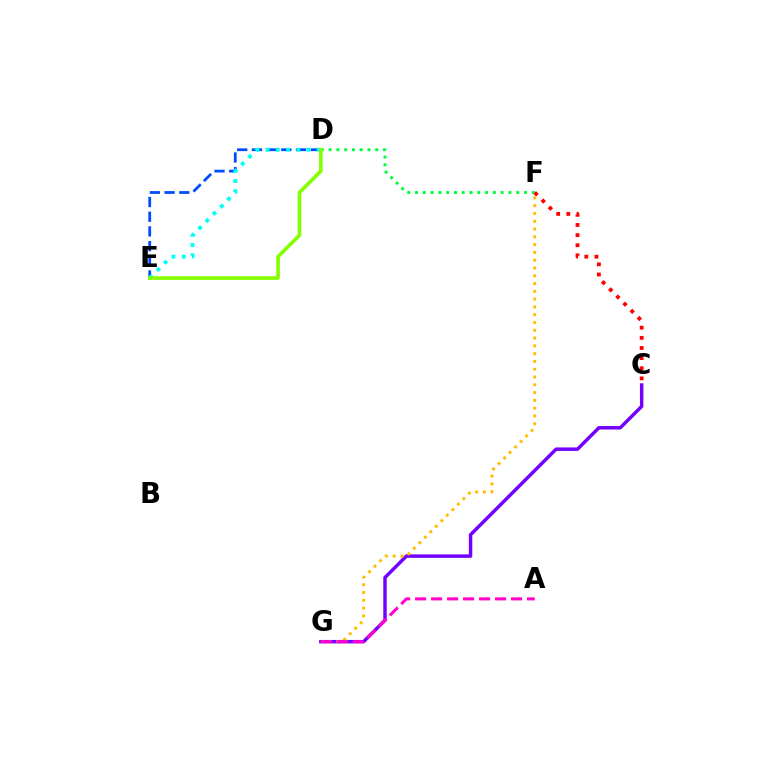{('D', 'E'): [{'color': '#004bff', 'line_style': 'dashed', 'thickness': 2.0}, {'color': '#00fff6', 'line_style': 'dotted', 'thickness': 2.78}, {'color': '#84ff00', 'line_style': 'solid', 'thickness': 2.61}], ('C', 'G'): [{'color': '#7200ff', 'line_style': 'solid', 'thickness': 2.48}], ('D', 'F'): [{'color': '#00ff39', 'line_style': 'dotted', 'thickness': 2.11}], ('F', 'G'): [{'color': '#ffbd00', 'line_style': 'dotted', 'thickness': 2.12}], ('A', 'G'): [{'color': '#ff00cf', 'line_style': 'dashed', 'thickness': 2.17}], ('C', 'F'): [{'color': '#ff0000', 'line_style': 'dotted', 'thickness': 2.75}]}